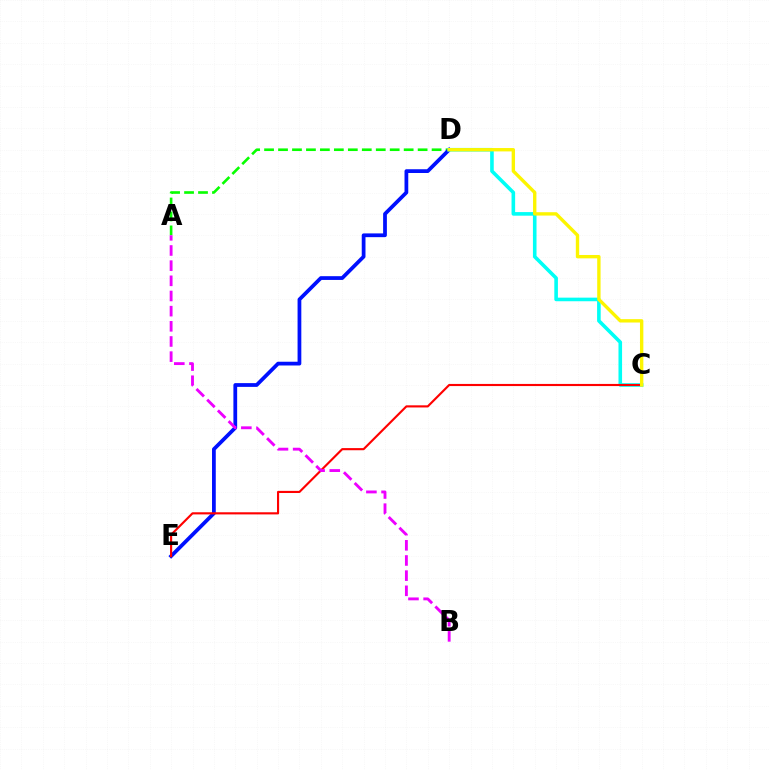{('A', 'D'): [{'color': '#08ff00', 'line_style': 'dashed', 'thickness': 1.9}], ('D', 'E'): [{'color': '#0010ff', 'line_style': 'solid', 'thickness': 2.7}], ('C', 'D'): [{'color': '#00fff6', 'line_style': 'solid', 'thickness': 2.59}, {'color': '#fcf500', 'line_style': 'solid', 'thickness': 2.42}], ('C', 'E'): [{'color': '#ff0000', 'line_style': 'solid', 'thickness': 1.54}], ('A', 'B'): [{'color': '#ee00ff', 'line_style': 'dashed', 'thickness': 2.06}]}